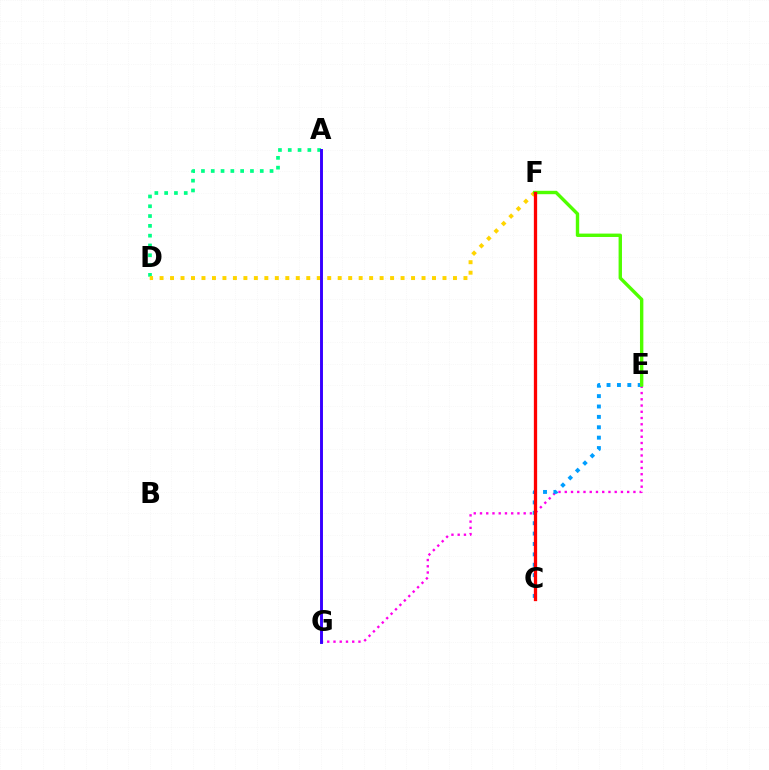{('E', 'G'): [{'color': '#ff00ed', 'line_style': 'dotted', 'thickness': 1.7}], ('C', 'E'): [{'color': '#009eff', 'line_style': 'dotted', 'thickness': 2.82}], ('A', 'D'): [{'color': '#00ff86', 'line_style': 'dotted', 'thickness': 2.66}], ('D', 'F'): [{'color': '#ffd500', 'line_style': 'dotted', 'thickness': 2.85}], ('A', 'G'): [{'color': '#3700ff', 'line_style': 'solid', 'thickness': 2.1}], ('E', 'F'): [{'color': '#4fff00', 'line_style': 'solid', 'thickness': 2.44}], ('C', 'F'): [{'color': '#ff0000', 'line_style': 'solid', 'thickness': 2.37}]}